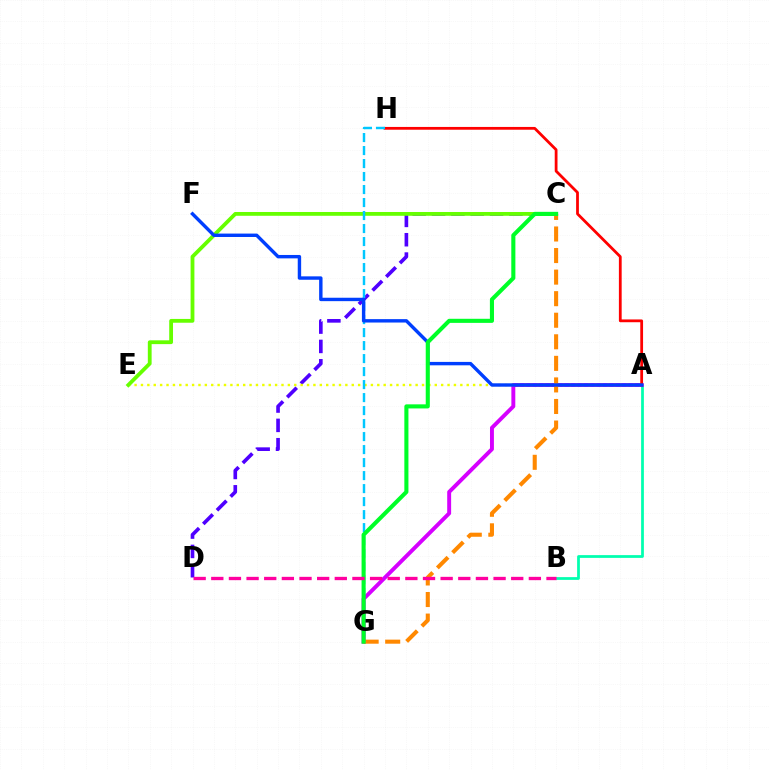{('A', 'B'): [{'color': '#00ffaf', 'line_style': 'solid', 'thickness': 1.98}], ('A', 'G'): [{'color': '#d600ff', 'line_style': 'solid', 'thickness': 2.82}], ('C', 'D'): [{'color': '#4f00ff', 'line_style': 'dashed', 'thickness': 2.63}], ('A', 'E'): [{'color': '#eeff00', 'line_style': 'dotted', 'thickness': 1.74}], ('A', 'H'): [{'color': '#ff0000', 'line_style': 'solid', 'thickness': 2.0}], ('C', 'E'): [{'color': '#66ff00', 'line_style': 'solid', 'thickness': 2.74}], ('C', 'G'): [{'color': '#ff8800', 'line_style': 'dashed', 'thickness': 2.93}, {'color': '#00ff27', 'line_style': 'solid', 'thickness': 2.94}], ('G', 'H'): [{'color': '#00c7ff', 'line_style': 'dashed', 'thickness': 1.77}], ('A', 'F'): [{'color': '#003fff', 'line_style': 'solid', 'thickness': 2.45}], ('B', 'D'): [{'color': '#ff00a0', 'line_style': 'dashed', 'thickness': 2.4}]}